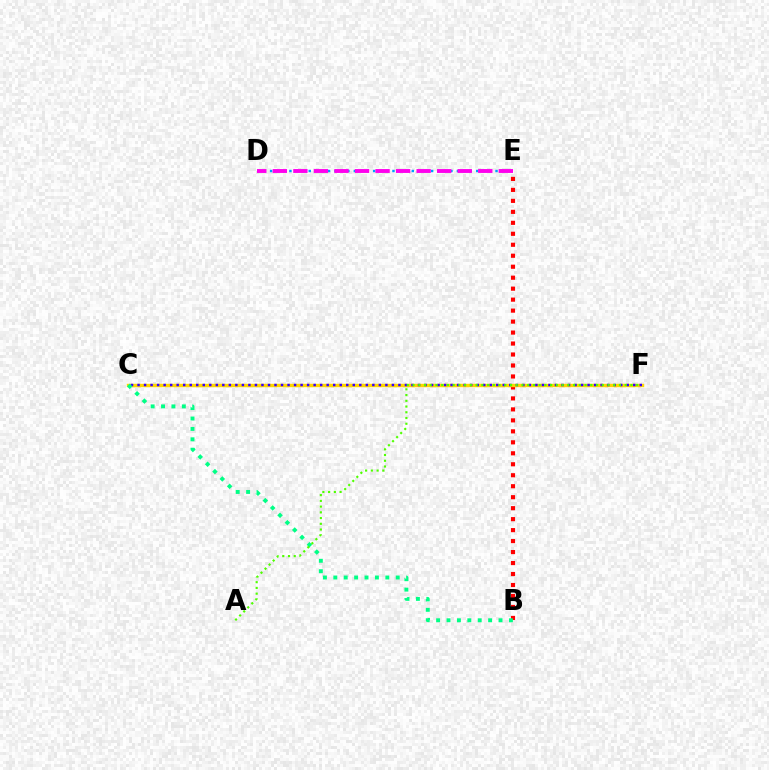{('B', 'E'): [{'color': '#ff0000', 'line_style': 'dotted', 'thickness': 2.98}], ('C', 'F'): [{'color': '#ffd500', 'line_style': 'solid', 'thickness': 2.46}, {'color': '#3700ff', 'line_style': 'dotted', 'thickness': 1.77}], ('D', 'E'): [{'color': '#009eff', 'line_style': 'dotted', 'thickness': 1.75}, {'color': '#ff00ed', 'line_style': 'dashed', 'thickness': 2.79}], ('B', 'C'): [{'color': '#00ff86', 'line_style': 'dotted', 'thickness': 2.83}], ('A', 'F'): [{'color': '#4fff00', 'line_style': 'dotted', 'thickness': 1.56}]}